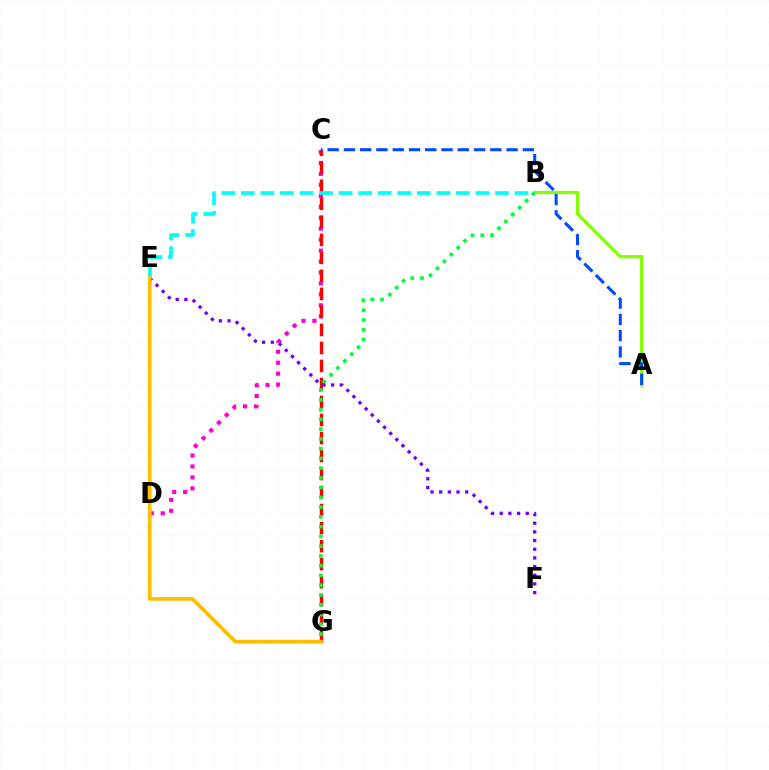{('C', 'D'): [{'color': '#ff00cf', 'line_style': 'dotted', 'thickness': 2.98}], ('C', 'G'): [{'color': '#ff0000', 'line_style': 'dashed', 'thickness': 2.45}], ('A', 'B'): [{'color': '#84ff00', 'line_style': 'solid', 'thickness': 2.34}], ('A', 'C'): [{'color': '#004bff', 'line_style': 'dashed', 'thickness': 2.21}], ('B', 'G'): [{'color': '#00ff39', 'line_style': 'dotted', 'thickness': 2.65}], ('E', 'F'): [{'color': '#7200ff', 'line_style': 'dotted', 'thickness': 2.36}], ('B', 'E'): [{'color': '#00fff6', 'line_style': 'dashed', 'thickness': 2.66}], ('E', 'G'): [{'color': '#ffbd00', 'line_style': 'solid', 'thickness': 2.65}]}